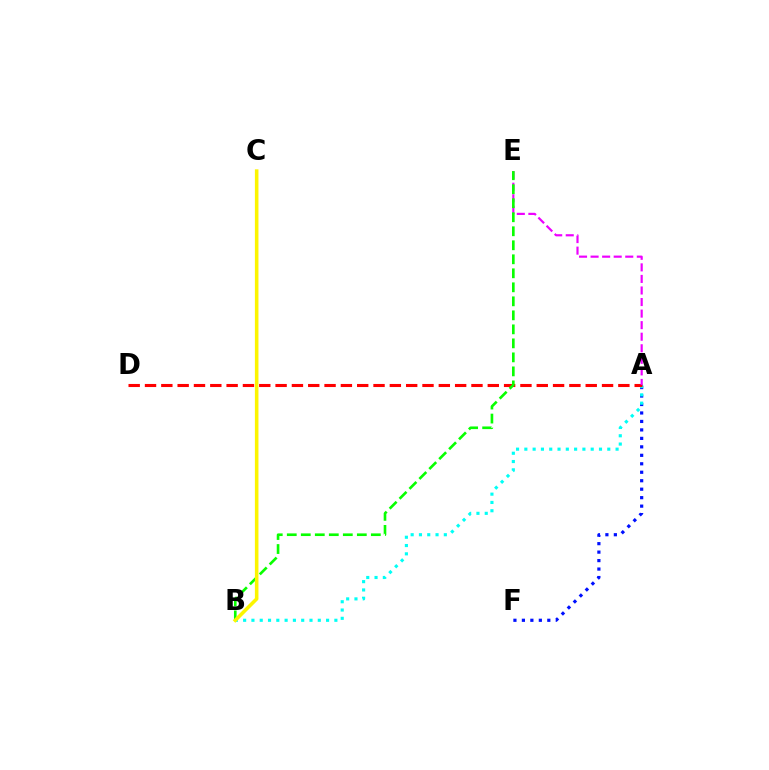{('A', 'F'): [{'color': '#0010ff', 'line_style': 'dotted', 'thickness': 2.3}], ('A', 'B'): [{'color': '#00fff6', 'line_style': 'dotted', 'thickness': 2.25}], ('A', 'D'): [{'color': '#ff0000', 'line_style': 'dashed', 'thickness': 2.22}], ('A', 'E'): [{'color': '#ee00ff', 'line_style': 'dashed', 'thickness': 1.57}], ('B', 'E'): [{'color': '#08ff00', 'line_style': 'dashed', 'thickness': 1.9}], ('B', 'C'): [{'color': '#fcf500', 'line_style': 'solid', 'thickness': 2.56}]}